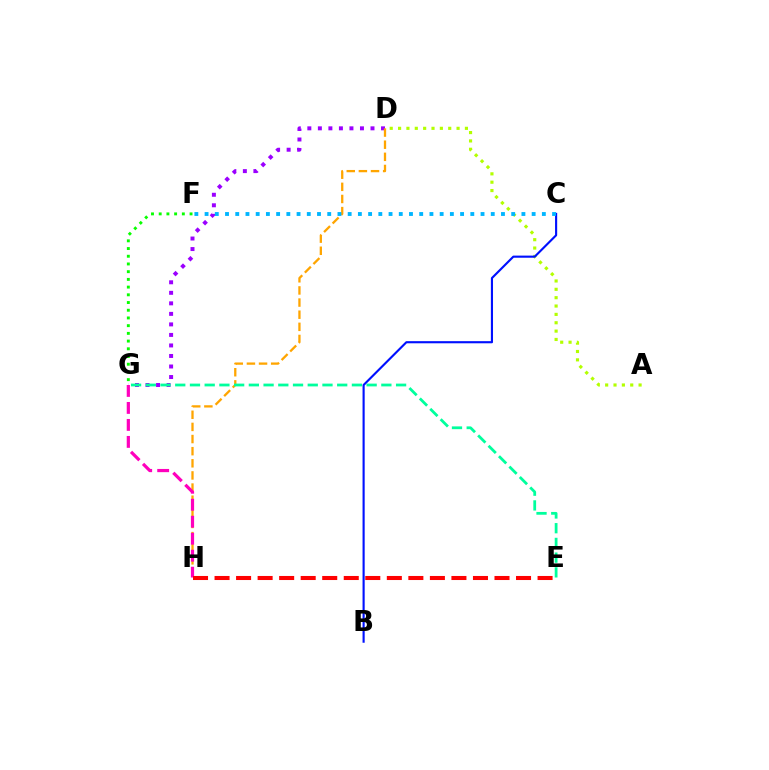{('D', 'G'): [{'color': '#9b00ff', 'line_style': 'dotted', 'thickness': 2.86}], ('D', 'H'): [{'color': '#ffa500', 'line_style': 'dashed', 'thickness': 1.65}], ('G', 'H'): [{'color': '#ff00bd', 'line_style': 'dashed', 'thickness': 2.31}], ('E', 'G'): [{'color': '#00ff9d', 'line_style': 'dashed', 'thickness': 2.0}], ('A', 'D'): [{'color': '#b3ff00', 'line_style': 'dotted', 'thickness': 2.27}], ('B', 'C'): [{'color': '#0010ff', 'line_style': 'solid', 'thickness': 1.54}], ('C', 'F'): [{'color': '#00b5ff', 'line_style': 'dotted', 'thickness': 2.78}], ('F', 'G'): [{'color': '#08ff00', 'line_style': 'dotted', 'thickness': 2.1}], ('E', 'H'): [{'color': '#ff0000', 'line_style': 'dashed', 'thickness': 2.93}]}